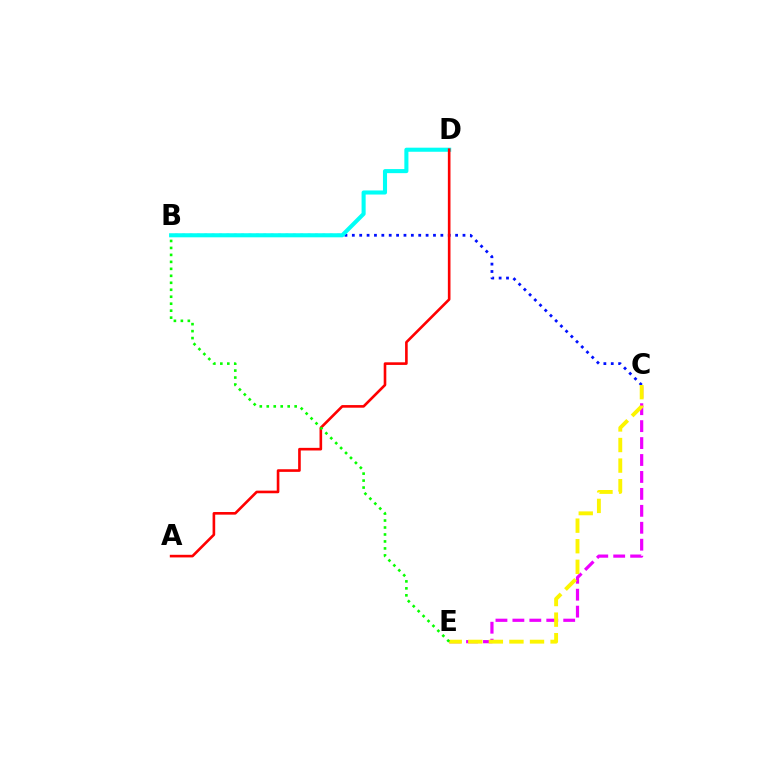{('B', 'C'): [{'color': '#0010ff', 'line_style': 'dotted', 'thickness': 2.0}], ('B', 'D'): [{'color': '#00fff6', 'line_style': 'solid', 'thickness': 2.93}], ('C', 'E'): [{'color': '#ee00ff', 'line_style': 'dashed', 'thickness': 2.3}, {'color': '#fcf500', 'line_style': 'dashed', 'thickness': 2.79}], ('A', 'D'): [{'color': '#ff0000', 'line_style': 'solid', 'thickness': 1.89}], ('B', 'E'): [{'color': '#08ff00', 'line_style': 'dotted', 'thickness': 1.89}]}